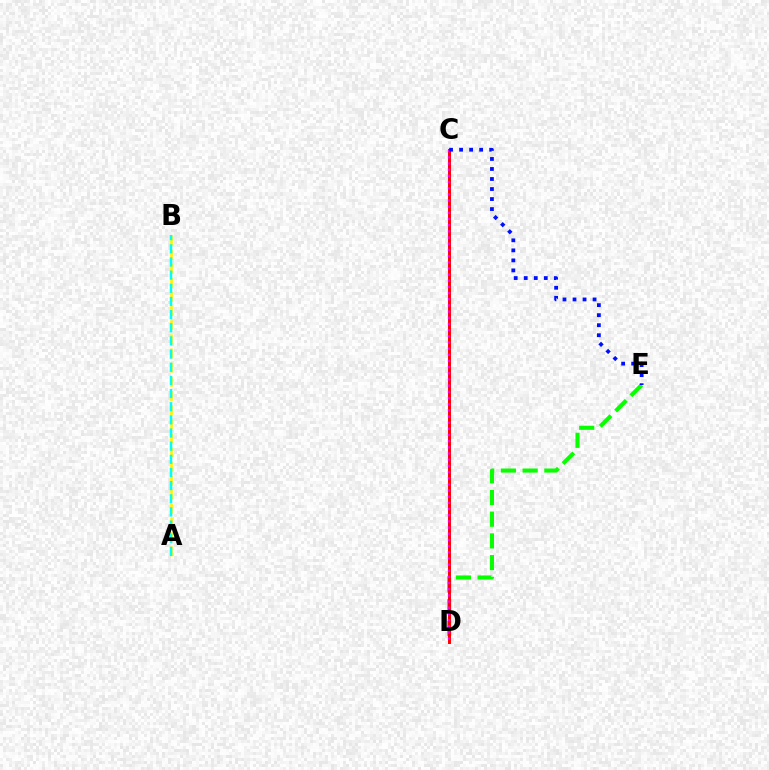{('D', 'E'): [{'color': '#08ff00', 'line_style': 'dashed', 'thickness': 2.95}], ('A', 'B'): [{'color': '#fcf500', 'line_style': 'dashed', 'thickness': 1.92}, {'color': '#00fff6', 'line_style': 'dashed', 'thickness': 1.79}], ('C', 'D'): [{'color': '#ff0000', 'line_style': 'solid', 'thickness': 2.13}, {'color': '#ee00ff', 'line_style': 'dotted', 'thickness': 1.68}], ('C', 'E'): [{'color': '#0010ff', 'line_style': 'dotted', 'thickness': 2.72}]}